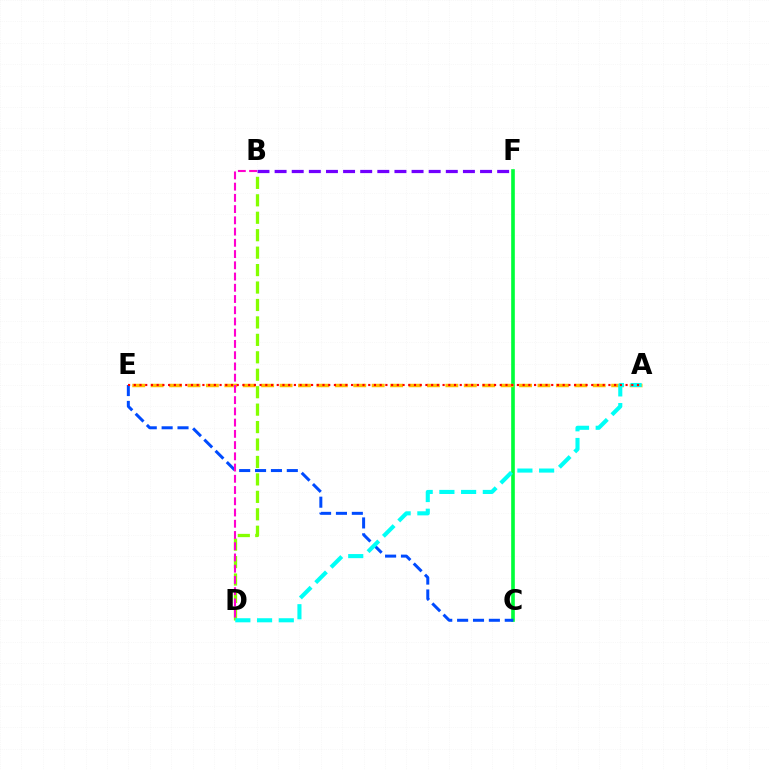{('B', 'F'): [{'color': '#7200ff', 'line_style': 'dashed', 'thickness': 2.33}], ('C', 'F'): [{'color': '#00ff39', 'line_style': 'solid', 'thickness': 2.62}], ('C', 'E'): [{'color': '#004bff', 'line_style': 'dashed', 'thickness': 2.16}], ('B', 'D'): [{'color': '#84ff00', 'line_style': 'dashed', 'thickness': 2.37}, {'color': '#ff00cf', 'line_style': 'dashed', 'thickness': 1.53}], ('A', 'E'): [{'color': '#ffbd00', 'line_style': 'dashed', 'thickness': 2.5}, {'color': '#ff0000', 'line_style': 'dotted', 'thickness': 1.55}], ('A', 'D'): [{'color': '#00fff6', 'line_style': 'dashed', 'thickness': 2.95}]}